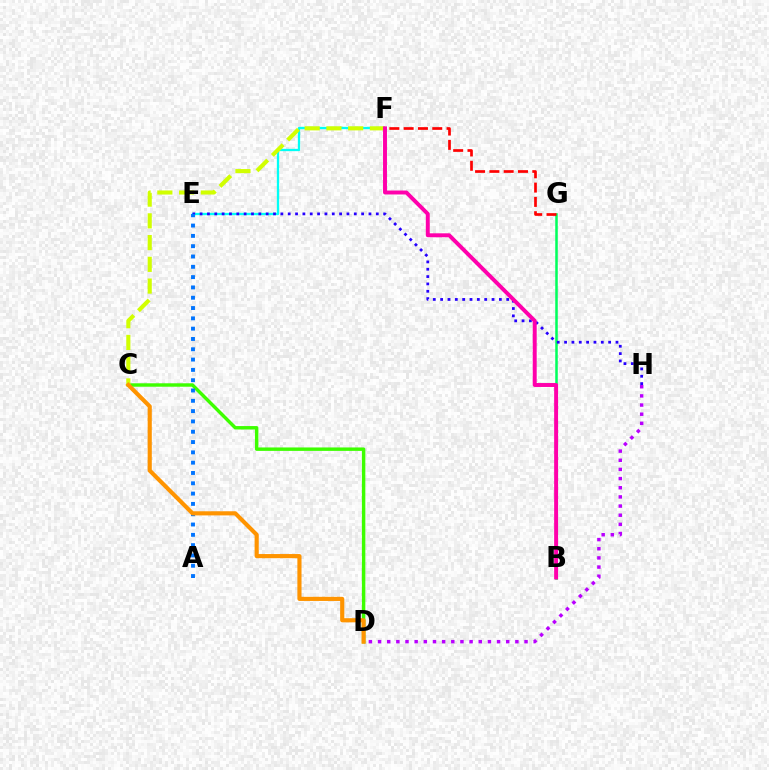{('C', 'D'): [{'color': '#3dff00', 'line_style': 'solid', 'thickness': 2.47}, {'color': '#ff9400', 'line_style': 'solid', 'thickness': 2.98}], ('B', 'G'): [{'color': '#00ff5c', 'line_style': 'solid', 'thickness': 1.82}], ('E', 'F'): [{'color': '#00fff6', 'line_style': 'solid', 'thickness': 1.66}], ('C', 'F'): [{'color': '#d1ff00', 'line_style': 'dashed', 'thickness': 2.95}], ('E', 'H'): [{'color': '#2500ff', 'line_style': 'dotted', 'thickness': 1.99}], ('A', 'E'): [{'color': '#0074ff', 'line_style': 'dotted', 'thickness': 2.8}], ('F', 'G'): [{'color': '#ff0000', 'line_style': 'dashed', 'thickness': 1.94}], ('B', 'F'): [{'color': '#ff00ac', 'line_style': 'solid', 'thickness': 2.84}], ('D', 'H'): [{'color': '#b900ff', 'line_style': 'dotted', 'thickness': 2.49}]}